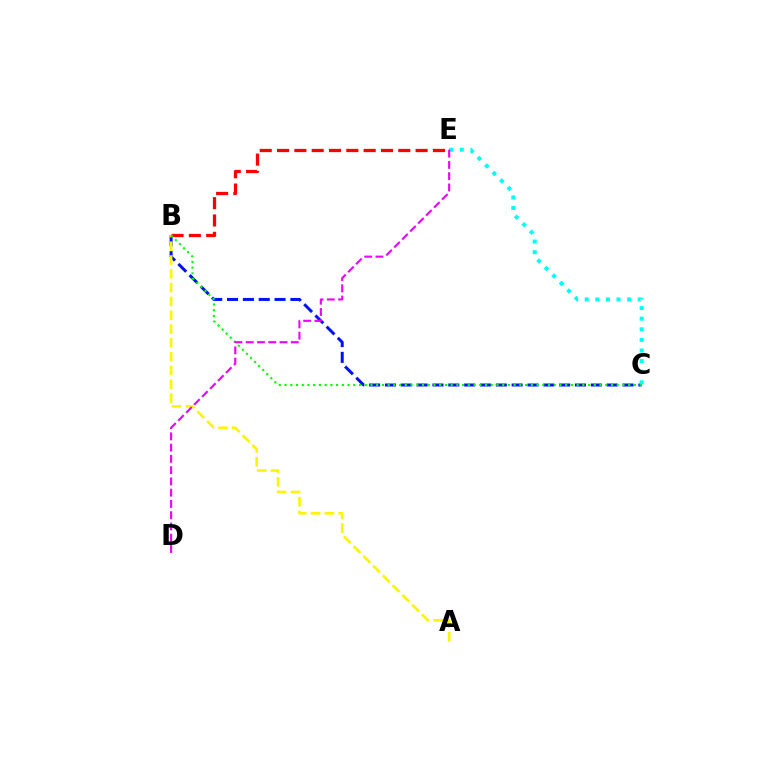{('B', 'C'): [{'color': '#0010ff', 'line_style': 'dashed', 'thickness': 2.15}, {'color': '#08ff00', 'line_style': 'dotted', 'thickness': 1.56}], ('A', 'B'): [{'color': '#fcf500', 'line_style': 'dashed', 'thickness': 1.87}], ('B', 'E'): [{'color': '#ff0000', 'line_style': 'dashed', 'thickness': 2.35}], ('C', 'E'): [{'color': '#00fff6', 'line_style': 'dotted', 'thickness': 2.88}], ('D', 'E'): [{'color': '#ee00ff', 'line_style': 'dashed', 'thickness': 1.53}]}